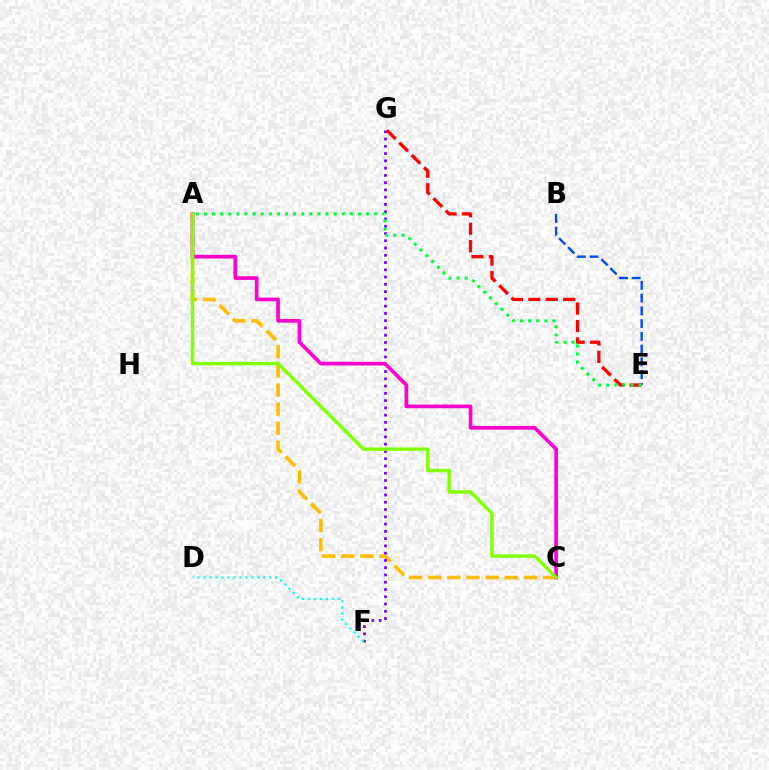{('A', 'C'): [{'color': '#ffbd00', 'line_style': 'dashed', 'thickness': 2.6}, {'color': '#ff00cf', 'line_style': 'solid', 'thickness': 2.65}, {'color': '#84ff00', 'line_style': 'solid', 'thickness': 2.47}], ('F', 'G'): [{'color': '#7200ff', 'line_style': 'dotted', 'thickness': 1.97}], ('D', 'F'): [{'color': '#00fff6', 'line_style': 'dotted', 'thickness': 1.62}], ('E', 'G'): [{'color': '#ff0000', 'line_style': 'dashed', 'thickness': 2.37}], ('B', 'E'): [{'color': '#004bff', 'line_style': 'dashed', 'thickness': 1.73}], ('A', 'E'): [{'color': '#00ff39', 'line_style': 'dotted', 'thickness': 2.2}]}